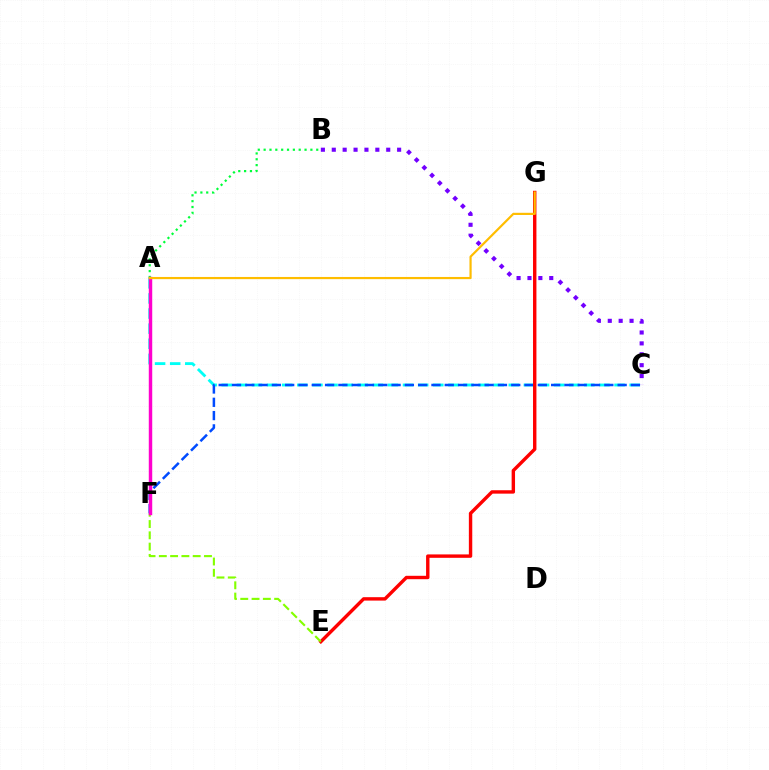{('A', 'C'): [{'color': '#00fff6', 'line_style': 'dashed', 'thickness': 2.05}], ('C', 'F'): [{'color': '#004bff', 'line_style': 'dashed', 'thickness': 1.81}], ('E', 'G'): [{'color': '#ff0000', 'line_style': 'solid', 'thickness': 2.45}], ('E', 'F'): [{'color': '#84ff00', 'line_style': 'dashed', 'thickness': 1.53}], ('A', 'B'): [{'color': '#00ff39', 'line_style': 'dotted', 'thickness': 1.59}], ('B', 'C'): [{'color': '#7200ff', 'line_style': 'dotted', 'thickness': 2.96}], ('A', 'F'): [{'color': '#ff00cf', 'line_style': 'solid', 'thickness': 2.48}], ('A', 'G'): [{'color': '#ffbd00', 'line_style': 'solid', 'thickness': 1.58}]}